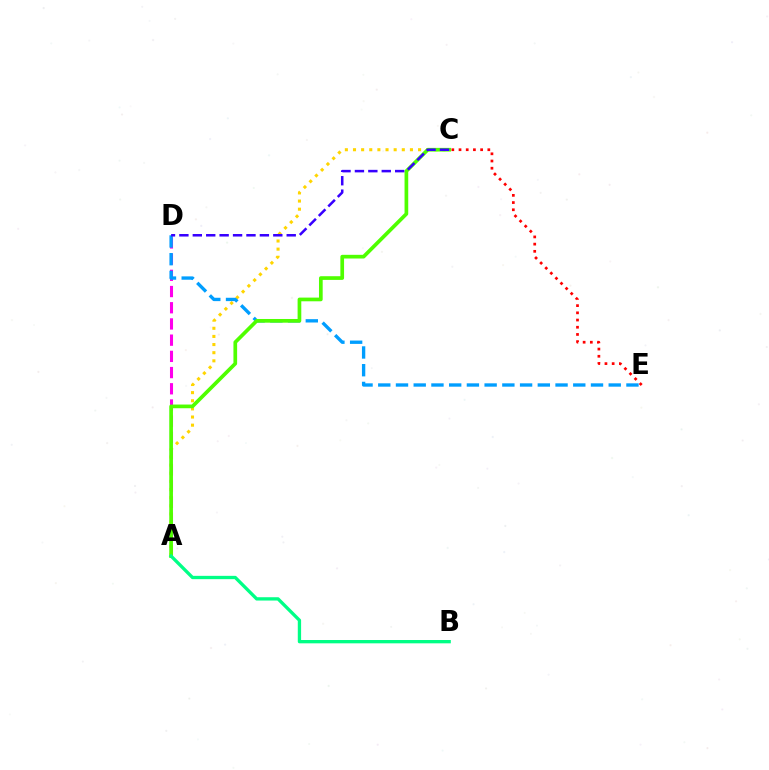{('A', 'D'): [{'color': '#ff00ed', 'line_style': 'dashed', 'thickness': 2.2}], ('A', 'C'): [{'color': '#ffd500', 'line_style': 'dotted', 'thickness': 2.21}, {'color': '#4fff00', 'line_style': 'solid', 'thickness': 2.66}], ('D', 'E'): [{'color': '#009eff', 'line_style': 'dashed', 'thickness': 2.41}], ('C', 'D'): [{'color': '#3700ff', 'line_style': 'dashed', 'thickness': 1.82}], ('C', 'E'): [{'color': '#ff0000', 'line_style': 'dotted', 'thickness': 1.96}], ('A', 'B'): [{'color': '#00ff86', 'line_style': 'solid', 'thickness': 2.39}]}